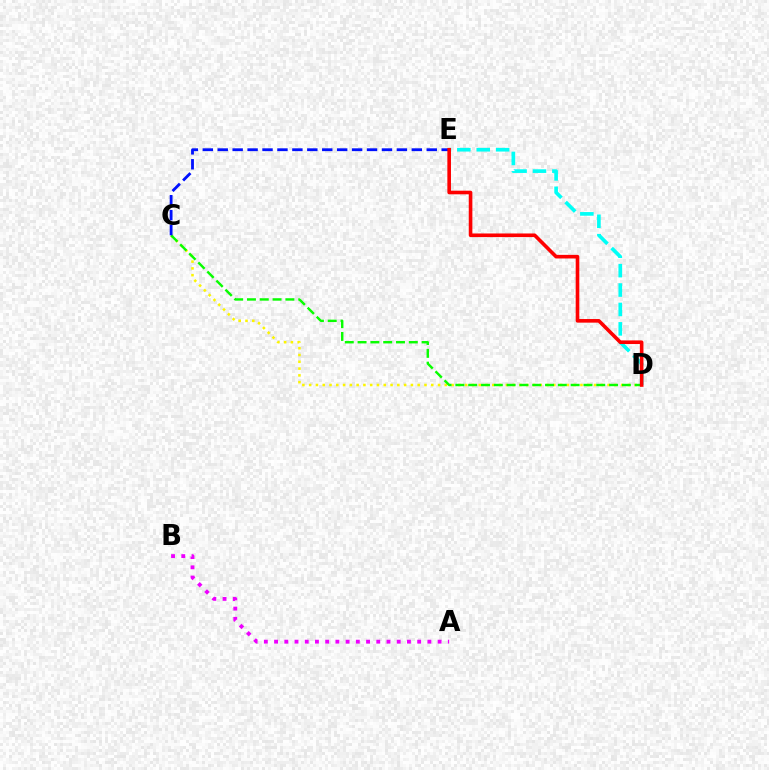{('C', 'D'): [{'color': '#fcf500', 'line_style': 'dotted', 'thickness': 1.84}, {'color': '#08ff00', 'line_style': 'dashed', 'thickness': 1.74}], ('D', 'E'): [{'color': '#00fff6', 'line_style': 'dashed', 'thickness': 2.64}, {'color': '#ff0000', 'line_style': 'solid', 'thickness': 2.6}], ('A', 'B'): [{'color': '#ee00ff', 'line_style': 'dotted', 'thickness': 2.78}], ('C', 'E'): [{'color': '#0010ff', 'line_style': 'dashed', 'thickness': 2.03}]}